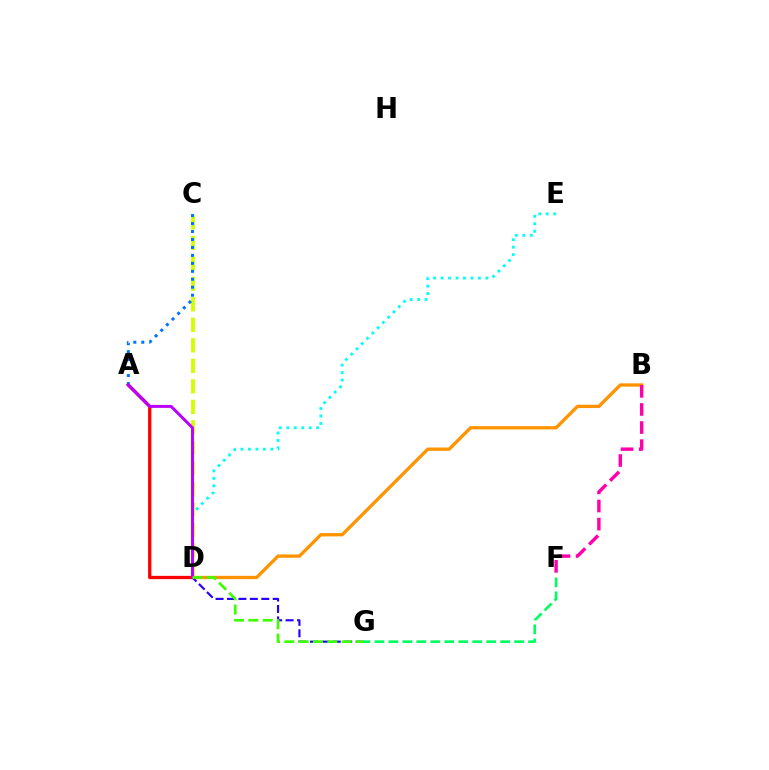{('B', 'D'): [{'color': '#ff9400', 'line_style': 'solid', 'thickness': 2.39}], ('C', 'D'): [{'color': '#d1ff00', 'line_style': 'dashed', 'thickness': 2.78}], ('D', 'G'): [{'color': '#2500ff', 'line_style': 'dashed', 'thickness': 1.55}, {'color': '#3dff00', 'line_style': 'dashed', 'thickness': 1.95}], ('D', 'E'): [{'color': '#00fff6', 'line_style': 'dotted', 'thickness': 2.03}], ('B', 'F'): [{'color': '#ff00ac', 'line_style': 'dashed', 'thickness': 2.46}], ('F', 'G'): [{'color': '#00ff5c', 'line_style': 'dashed', 'thickness': 1.9}], ('A', 'D'): [{'color': '#ff0000', 'line_style': 'solid', 'thickness': 2.36}, {'color': '#b900ff', 'line_style': 'solid', 'thickness': 2.14}], ('A', 'C'): [{'color': '#0074ff', 'line_style': 'dotted', 'thickness': 2.16}]}